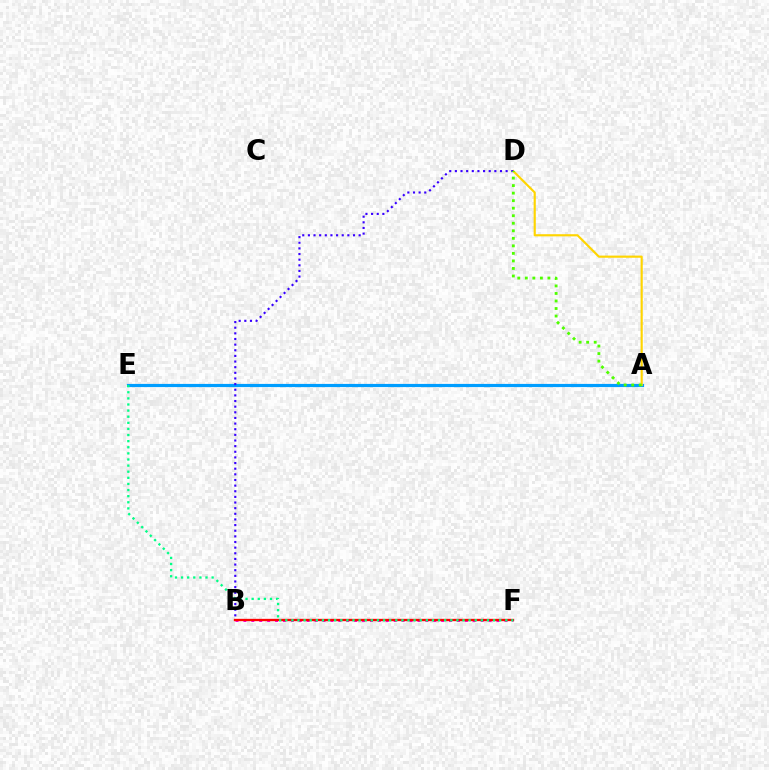{('B', 'F'): [{'color': '#ff00ed', 'line_style': 'dotted', 'thickness': 2.15}, {'color': '#ff0000', 'line_style': 'solid', 'thickness': 1.68}], ('A', 'E'): [{'color': '#009eff', 'line_style': 'solid', 'thickness': 2.29}], ('A', 'D'): [{'color': '#ffd500', 'line_style': 'solid', 'thickness': 1.55}, {'color': '#4fff00', 'line_style': 'dotted', 'thickness': 2.05}], ('B', 'D'): [{'color': '#3700ff', 'line_style': 'dotted', 'thickness': 1.53}], ('E', 'F'): [{'color': '#00ff86', 'line_style': 'dotted', 'thickness': 1.66}]}